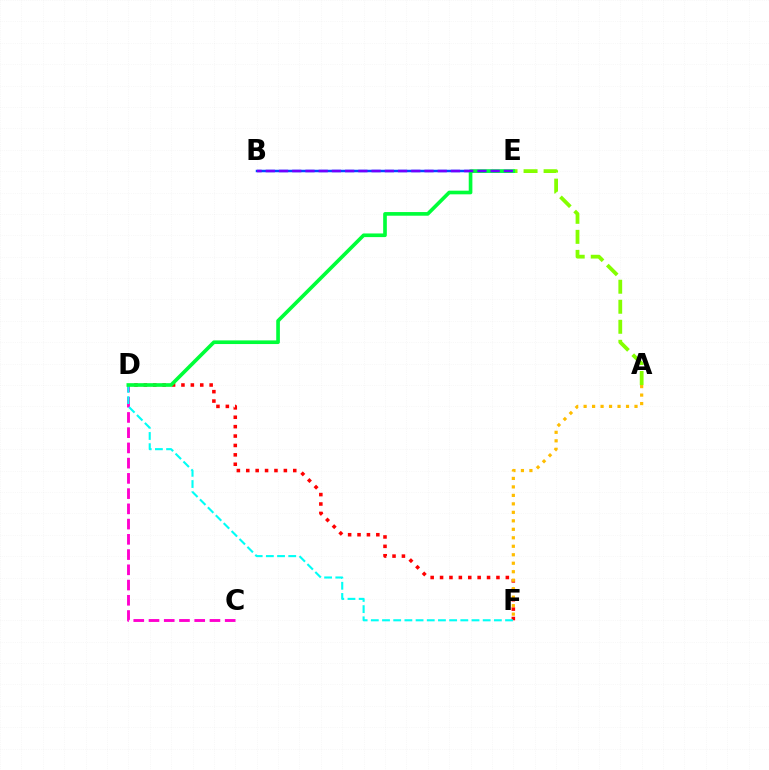{('A', 'E'): [{'color': '#84ff00', 'line_style': 'dashed', 'thickness': 2.72}], ('D', 'F'): [{'color': '#ff0000', 'line_style': 'dotted', 'thickness': 2.55}, {'color': '#00fff6', 'line_style': 'dashed', 'thickness': 1.52}], ('A', 'F'): [{'color': '#ffbd00', 'line_style': 'dotted', 'thickness': 2.3}], ('C', 'D'): [{'color': '#ff00cf', 'line_style': 'dashed', 'thickness': 2.07}], ('B', 'E'): [{'color': '#004bff', 'line_style': 'solid', 'thickness': 1.8}, {'color': '#7200ff', 'line_style': 'dashed', 'thickness': 1.8}], ('D', 'E'): [{'color': '#00ff39', 'line_style': 'solid', 'thickness': 2.63}]}